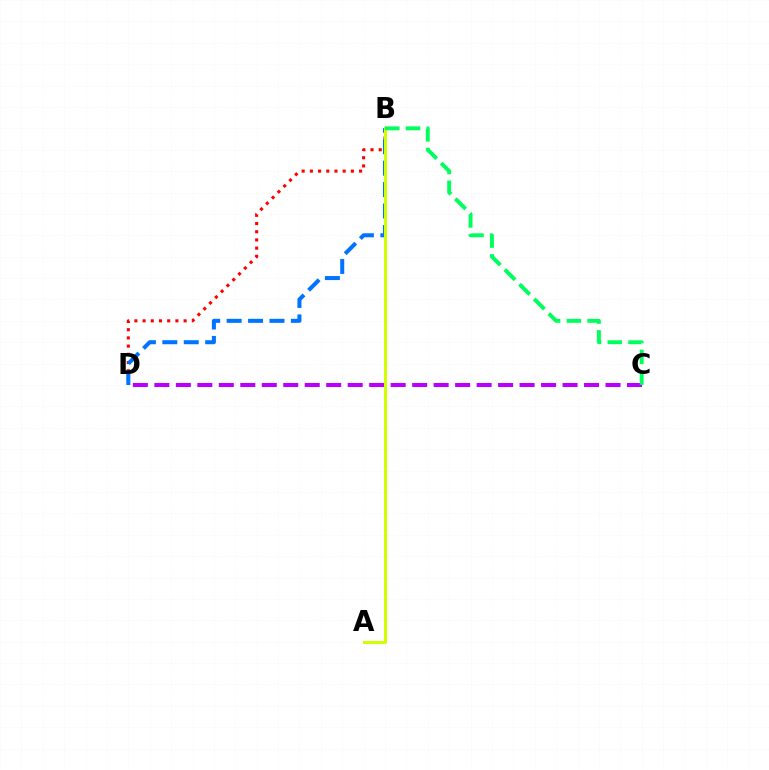{('B', 'D'): [{'color': '#ff0000', 'line_style': 'dotted', 'thickness': 2.23}, {'color': '#0074ff', 'line_style': 'dashed', 'thickness': 2.91}], ('C', 'D'): [{'color': '#b900ff', 'line_style': 'dashed', 'thickness': 2.92}], ('A', 'B'): [{'color': '#d1ff00', 'line_style': 'solid', 'thickness': 2.18}], ('B', 'C'): [{'color': '#00ff5c', 'line_style': 'dashed', 'thickness': 2.82}]}